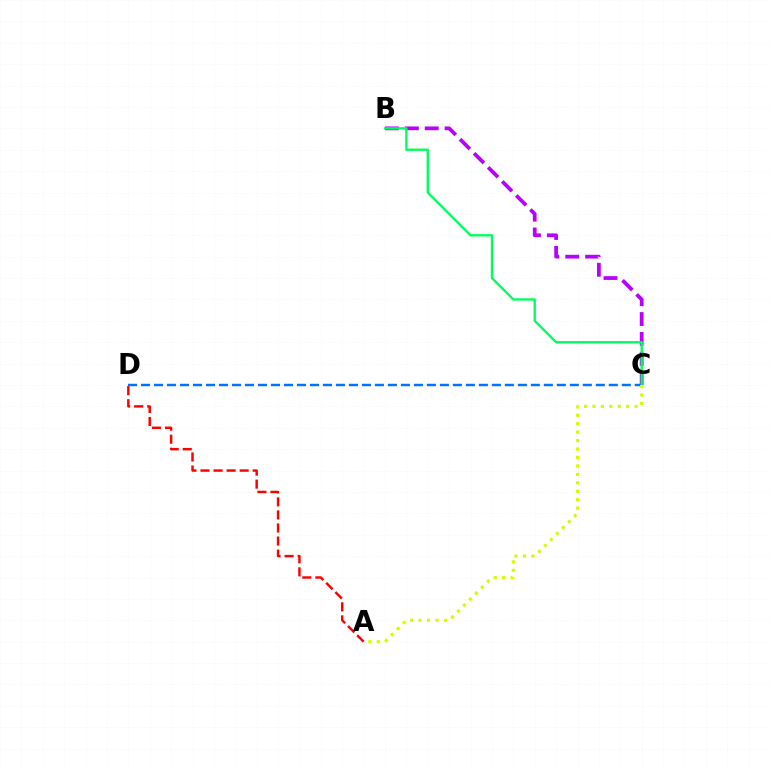{('C', 'D'): [{'color': '#0074ff', 'line_style': 'dashed', 'thickness': 1.77}], ('B', 'C'): [{'color': '#b900ff', 'line_style': 'dashed', 'thickness': 2.7}, {'color': '#00ff5c', 'line_style': 'solid', 'thickness': 1.69}], ('A', 'C'): [{'color': '#d1ff00', 'line_style': 'dotted', 'thickness': 2.29}], ('A', 'D'): [{'color': '#ff0000', 'line_style': 'dashed', 'thickness': 1.77}]}